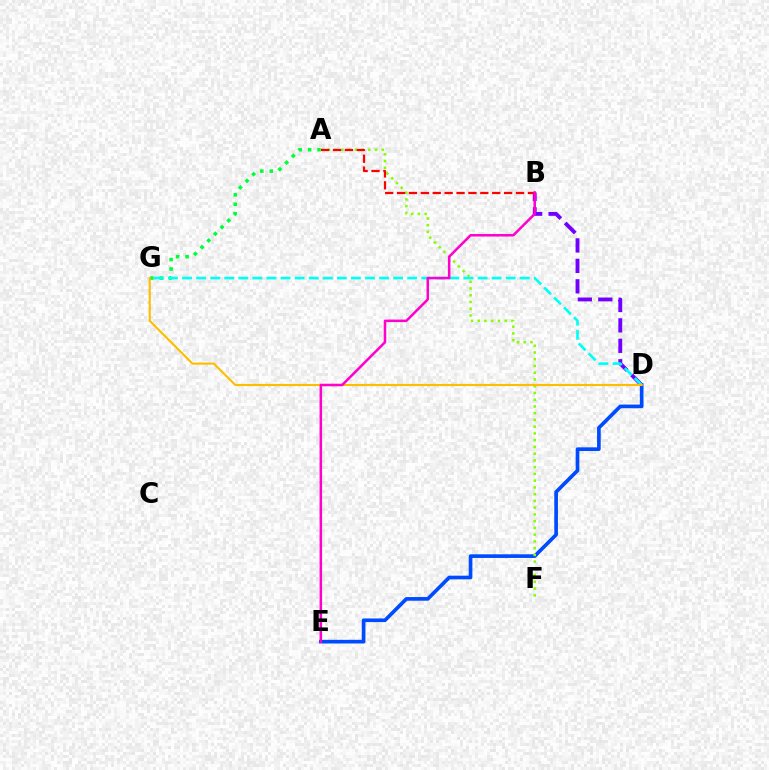{('B', 'D'): [{'color': '#7200ff', 'line_style': 'dashed', 'thickness': 2.78}], ('D', 'E'): [{'color': '#004bff', 'line_style': 'solid', 'thickness': 2.64}], ('A', 'G'): [{'color': '#00ff39', 'line_style': 'dotted', 'thickness': 2.56}], ('A', 'F'): [{'color': '#84ff00', 'line_style': 'dotted', 'thickness': 1.83}], ('D', 'G'): [{'color': '#00fff6', 'line_style': 'dashed', 'thickness': 1.91}, {'color': '#ffbd00', 'line_style': 'solid', 'thickness': 1.52}], ('A', 'B'): [{'color': '#ff0000', 'line_style': 'dashed', 'thickness': 1.62}], ('B', 'E'): [{'color': '#ff00cf', 'line_style': 'solid', 'thickness': 1.82}]}